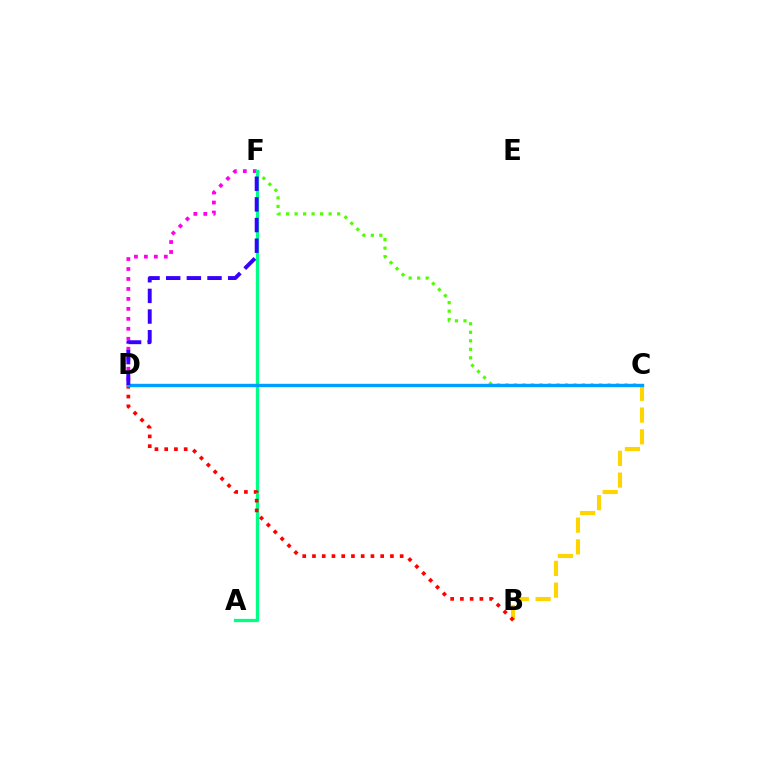{('D', 'F'): [{'color': '#ff00ed', 'line_style': 'dotted', 'thickness': 2.71}, {'color': '#3700ff', 'line_style': 'dashed', 'thickness': 2.81}], ('C', 'F'): [{'color': '#4fff00', 'line_style': 'dotted', 'thickness': 2.31}], ('A', 'F'): [{'color': '#00ff86', 'line_style': 'solid', 'thickness': 2.37}], ('B', 'C'): [{'color': '#ffd500', 'line_style': 'dashed', 'thickness': 2.96}], ('B', 'D'): [{'color': '#ff0000', 'line_style': 'dotted', 'thickness': 2.65}], ('C', 'D'): [{'color': '#009eff', 'line_style': 'solid', 'thickness': 2.44}]}